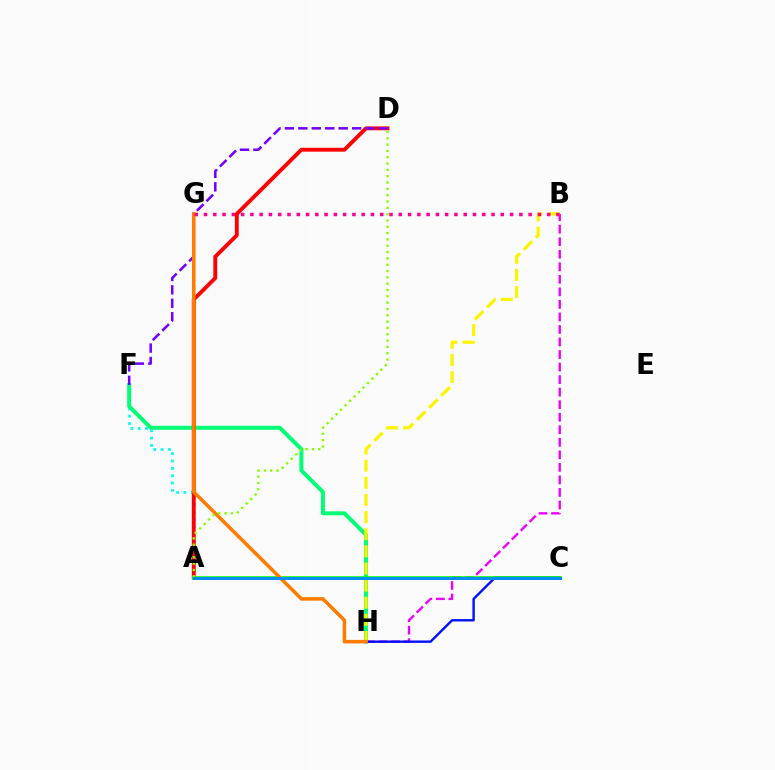{('A', 'F'): [{'color': '#00fff6', 'line_style': 'dotted', 'thickness': 1.99}], ('F', 'H'): [{'color': '#00ff74', 'line_style': 'solid', 'thickness': 2.86}], ('B', 'H'): [{'color': '#ee00ff', 'line_style': 'dashed', 'thickness': 1.7}, {'color': '#fcf500', 'line_style': 'dashed', 'thickness': 2.33}], ('C', 'H'): [{'color': '#0010ff', 'line_style': 'solid', 'thickness': 1.73}], ('A', 'D'): [{'color': '#ff0000', 'line_style': 'solid', 'thickness': 2.79}, {'color': '#84ff00', 'line_style': 'dotted', 'thickness': 1.72}], ('A', 'C'): [{'color': '#08ff00', 'line_style': 'solid', 'thickness': 2.62}, {'color': '#008cff', 'line_style': 'solid', 'thickness': 2.14}], ('D', 'F'): [{'color': '#7200ff', 'line_style': 'dashed', 'thickness': 1.83}], ('G', 'H'): [{'color': '#ff7c00', 'line_style': 'solid', 'thickness': 2.55}], ('B', 'G'): [{'color': '#ff0094', 'line_style': 'dotted', 'thickness': 2.52}]}